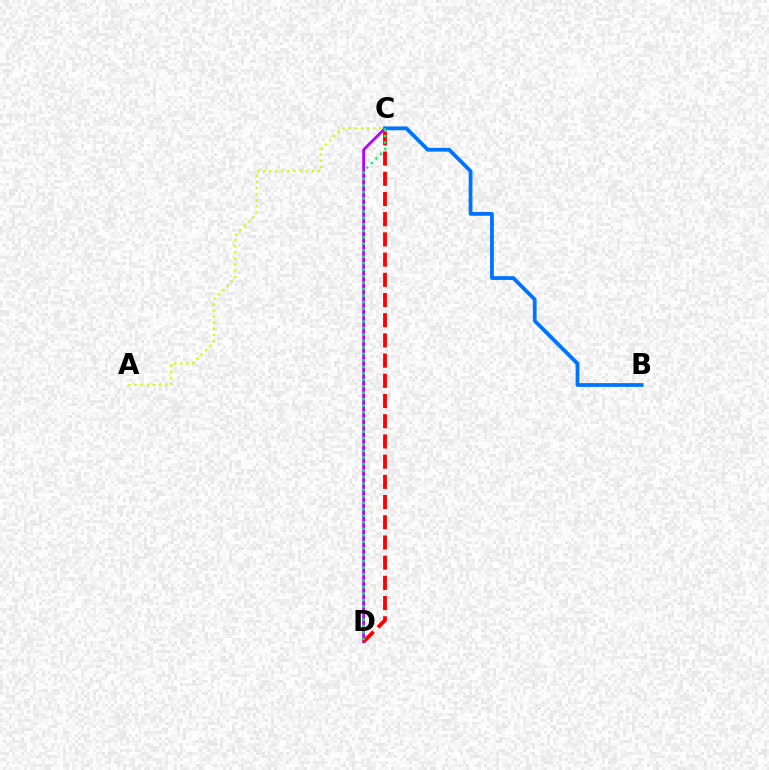{('A', 'C'): [{'color': '#d1ff00', 'line_style': 'dotted', 'thickness': 1.66}], ('C', 'D'): [{'color': '#b900ff', 'line_style': 'solid', 'thickness': 2.01}, {'color': '#ff0000', 'line_style': 'dashed', 'thickness': 2.74}, {'color': '#00ff5c', 'line_style': 'dotted', 'thickness': 1.76}], ('B', 'C'): [{'color': '#0074ff', 'line_style': 'solid', 'thickness': 2.73}]}